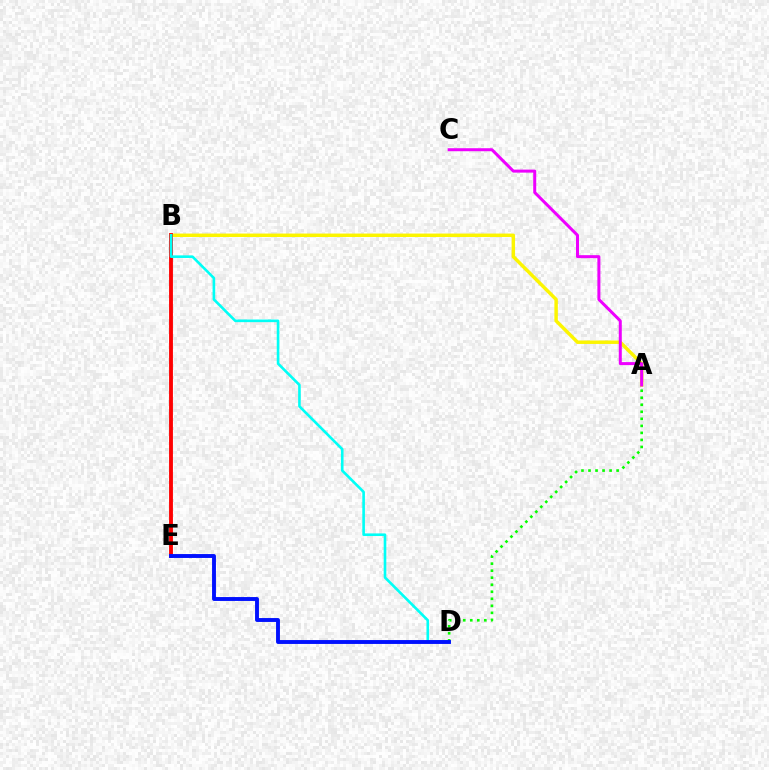{('A', 'B'): [{'color': '#fcf500', 'line_style': 'solid', 'thickness': 2.49}], ('A', 'C'): [{'color': '#ee00ff', 'line_style': 'solid', 'thickness': 2.17}], ('B', 'E'): [{'color': '#ff0000', 'line_style': 'solid', 'thickness': 2.77}], ('B', 'D'): [{'color': '#00fff6', 'line_style': 'solid', 'thickness': 1.89}], ('A', 'D'): [{'color': '#08ff00', 'line_style': 'dotted', 'thickness': 1.91}], ('D', 'E'): [{'color': '#0010ff', 'line_style': 'solid', 'thickness': 2.8}]}